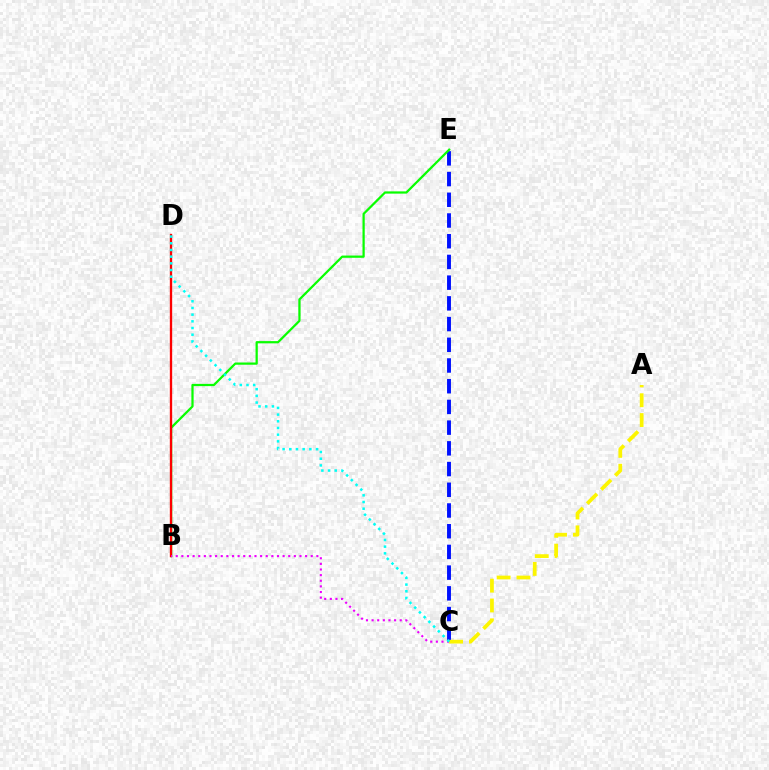{('C', 'E'): [{'color': '#0010ff', 'line_style': 'dashed', 'thickness': 2.81}], ('B', 'E'): [{'color': '#08ff00', 'line_style': 'solid', 'thickness': 1.61}], ('B', 'D'): [{'color': '#ff0000', 'line_style': 'solid', 'thickness': 1.68}], ('B', 'C'): [{'color': '#ee00ff', 'line_style': 'dotted', 'thickness': 1.53}], ('A', 'C'): [{'color': '#fcf500', 'line_style': 'dashed', 'thickness': 2.69}], ('C', 'D'): [{'color': '#00fff6', 'line_style': 'dotted', 'thickness': 1.82}]}